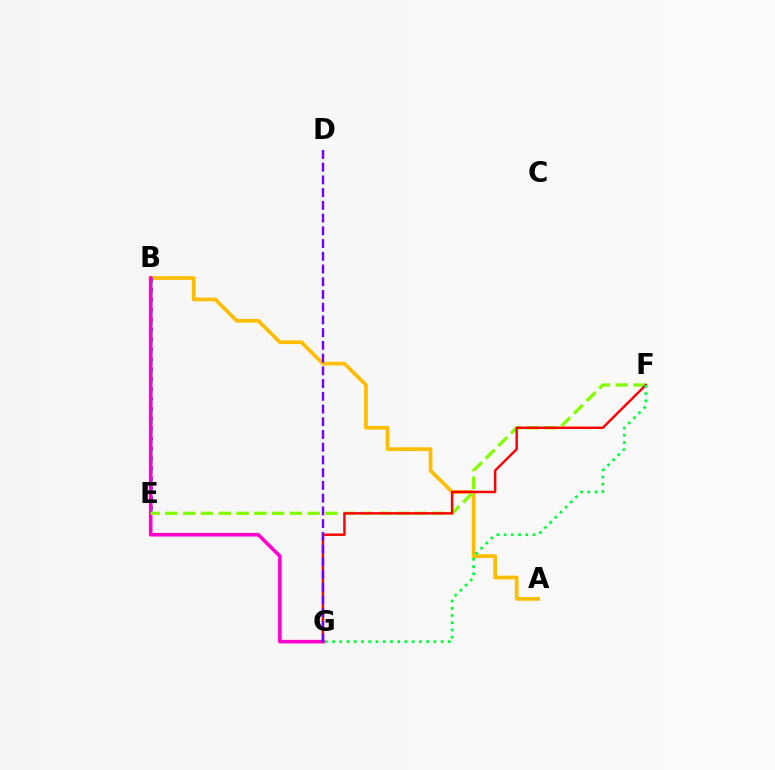{('A', 'B'): [{'color': '#ffbd00', 'line_style': 'solid', 'thickness': 2.68}], ('B', 'E'): [{'color': '#004bff', 'line_style': 'dotted', 'thickness': 2.7}, {'color': '#00fff6', 'line_style': 'dotted', 'thickness': 2.69}], ('B', 'G'): [{'color': '#ff00cf', 'line_style': 'solid', 'thickness': 2.59}], ('E', 'F'): [{'color': '#84ff00', 'line_style': 'dashed', 'thickness': 2.42}], ('F', 'G'): [{'color': '#ff0000', 'line_style': 'solid', 'thickness': 1.75}, {'color': '#00ff39', 'line_style': 'dotted', 'thickness': 1.97}], ('D', 'G'): [{'color': '#7200ff', 'line_style': 'dashed', 'thickness': 1.73}]}